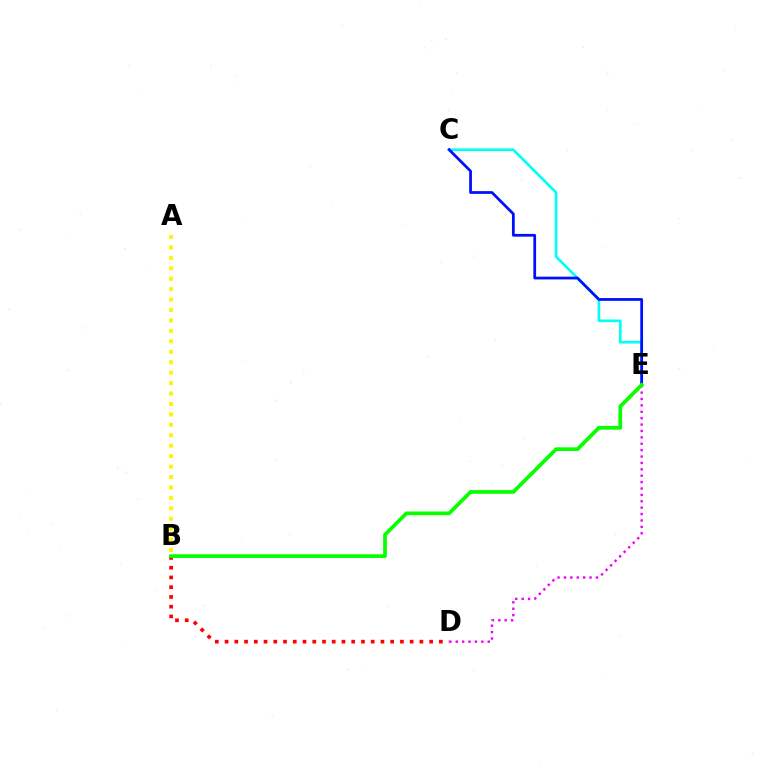{('C', 'E'): [{'color': '#00fff6', 'line_style': 'solid', 'thickness': 1.9}, {'color': '#0010ff', 'line_style': 'solid', 'thickness': 1.99}], ('B', 'D'): [{'color': '#ff0000', 'line_style': 'dotted', 'thickness': 2.65}], ('D', 'E'): [{'color': '#ee00ff', 'line_style': 'dotted', 'thickness': 1.74}], ('A', 'B'): [{'color': '#fcf500', 'line_style': 'dotted', 'thickness': 2.84}], ('B', 'E'): [{'color': '#08ff00', 'line_style': 'solid', 'thickness': 2.68}]}